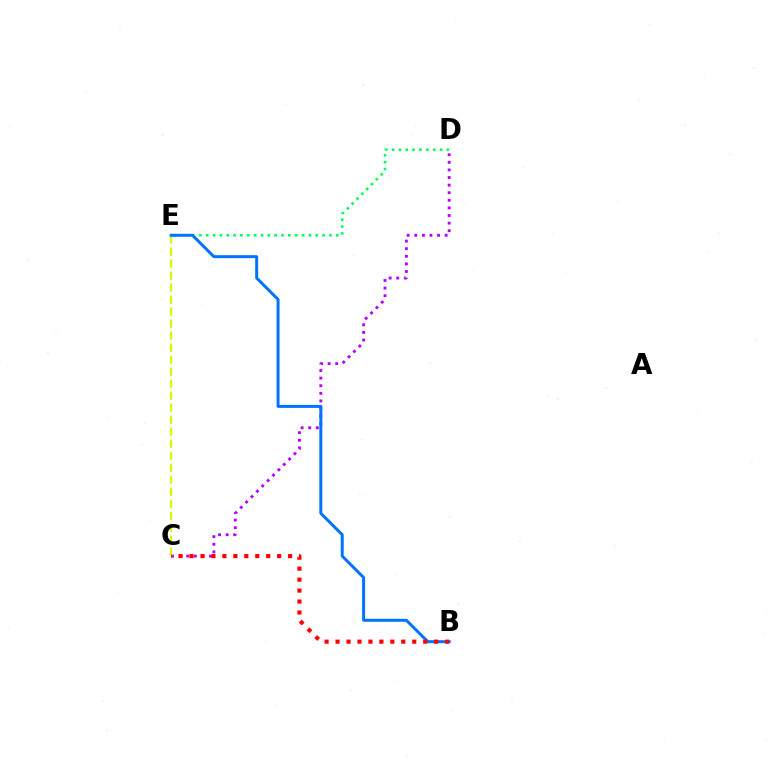{('D', 'E'): [{'color': '#00ff5c', 'line_style': 'dotted', 'thickness': 1.86}], ('C', 'D'): [{'color': '#b900ff', 'line_style': 'dotted', 'thickness': 2.06}], ('C', 'E'): [{'color': '#d1ff00', 'line_style': 'dashed', 'thickness': 1.63}], ('B', 'E'): [{'color': '#0074ff', 'line_style': 'solid', 'thickness': 2.15}], ('B', 'C'): [{'color': '#ff0000', 'line_style': 'dotted', 'thickness': 2.98}]}